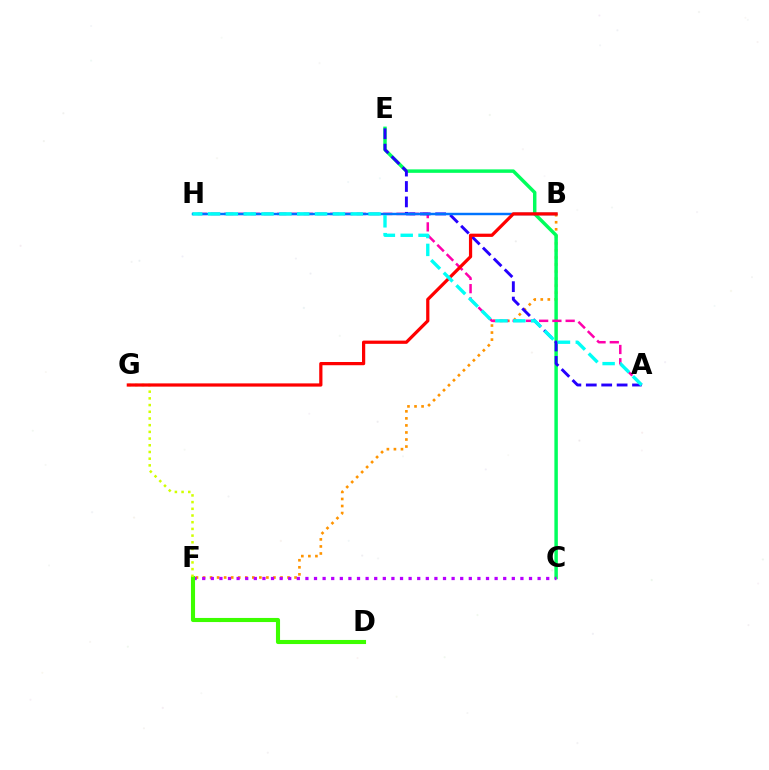{('B', 'F'): [{'color': '#ff9400', 'line_style': 'dotted', 'thickness': 1.91}], ('C', 'E'): [{'color': '#00ff5c', 'line_style': 'solid', 'thickness': 2.49}], ('C', 'F'): [{'color': '#b900ff', 'line_style': 'dotted', 'thickness': 2.34}], ('D', 'F'): [{'color': '#3dff00', 'line_style': 'solid', 'thickness': 2.95}], ('F', 'G'): [{'color': '#d1ff00', 'line_style': 'dotted', 'thickness': 1.82}], ('A', 'H'): [{'color': '#ff00ac', 'line_style': 'dashed', 'thickness': 1.8}, {'color': '#00fff6', 'line_style': 'dashed', 'thickness': 2.42}], ('A', 'E'): [{'color': '#2500ff', 'line_style': 'dashed', 'thickness': 2.09}], ('B', 'H'): [{'color': '#0074ff', 'line_style': 'solid', 'thickness': 1.76}], ('B', 'G'): [{'color': '#ff0000', 'line_style': 'solid', 'thickness': 2.32}]}